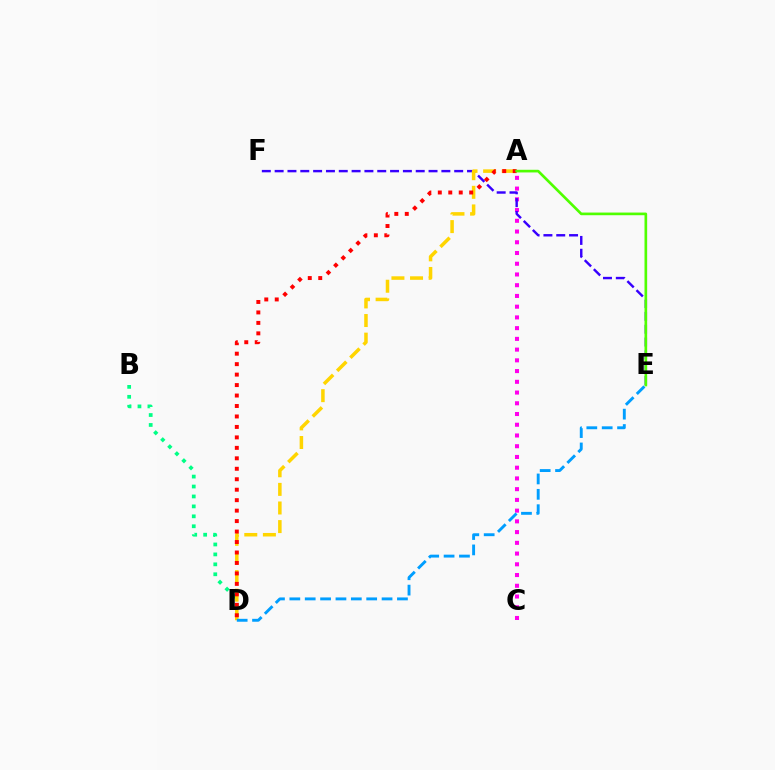{('A', 'C'): [{'color': '#ff00ed', 'line_style': 'dotted', 'thickness': 2.92}], ('B', 'D'): [{'color': '#00ff86', 'line_style': 'dotted', 'thickness': 2.7}], ('E', 'F'): [{'color': '#3700ff', 'line_style': 'dashed', 'thickness': 1.74}], ('A', 'D'): [{'color': '#ffd500', 'line_style': 'dashed', 'thickness': 2.53}, {'color': '#ff0000', 'line_style': 'dotted', 'thickness': 2.84}], ('A', 'E'): [{'color': '#4fff00', 'line_style': 'solid', 'thickness': 1.91}], ('D', 'E'): [{'color': '#009eff', 'line_style': 'dashed', 'thickness': 2.09}]}